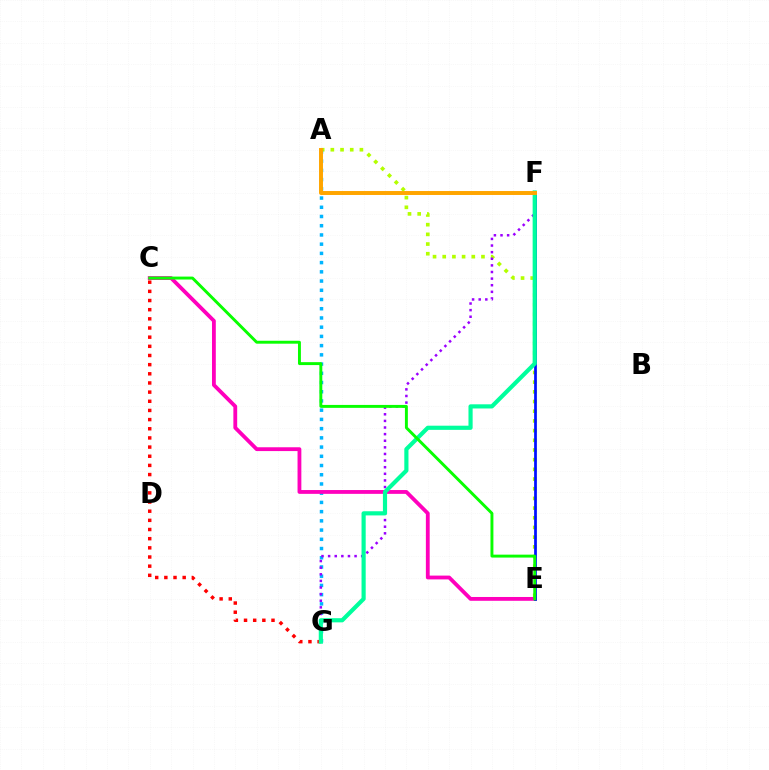{('A', 'E'): [{'color': '#b3ff00', 'line_style': 'dotted', 'thickness': 2.63}], ('A', 'G'): [{'color': '#00b5ff', 'line_style': 'dotted', 'thickness': 2.51}], ('C', 'G'): [{'color': '#ff0000', 'line_style': 'dotted', 'thickness': 2.49}], ('C', 'E'): [{'color': '#ff00bd', 'line_style': 'solid', 'thickness': 2.74}, {'color': '#08ff00', 'line_style': 'solid', 'thickness': 2.1}], ('F', 'G'): [{'color': '#9b00ff', 'line_style': 'dotted', 'thickness': 1.8}, {'color': '#00ff9d', 'line_style': 'solid', 'thickness': 3.0}], ('E', 'F'): [{'color': '#0010ff', 'line_style': 'solid', 'thickness': 1.97}], ('A', 'F'): [{'color': '#ffa500', 'line_style': 'solid', 'thickness': 2.85}]}